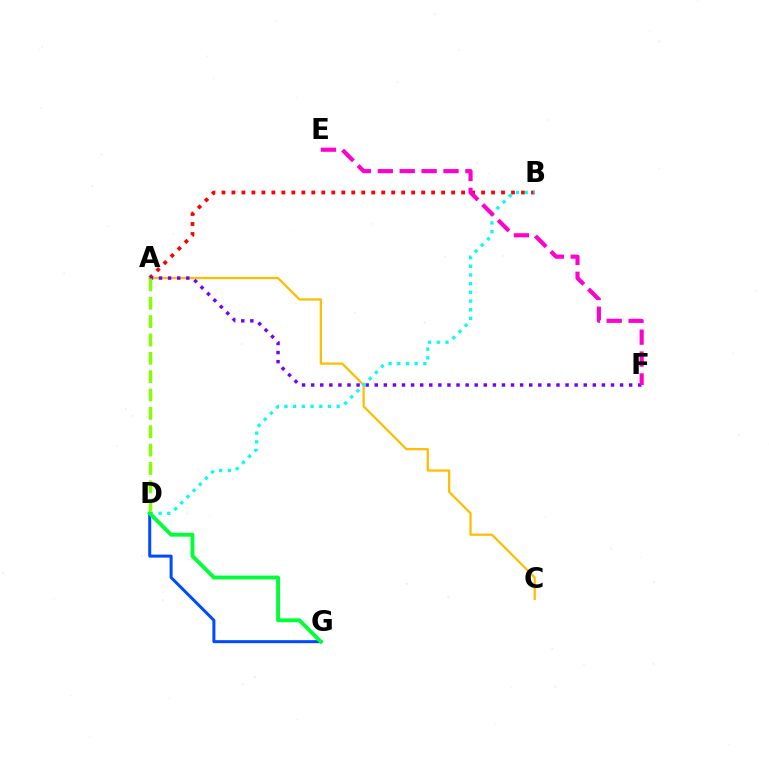{('A', 'B'): [{'color': '#ff0000', 'line_style': 'dotted', 'thickness': 2.71}], ('A', 'C'): [{'color': '#ffbd00', 'line_style': 'solid', 'thickness': 1.62}], ('A', 'F'): [{'color': '#7200ff', 'line_style': 'dotted', 'thickness': 2.47}], ('B', 'D'): [{'color': '#00fff6', 'line_style': 'dotted', 'thickness': 2.36}], ('D', 'G'): [{'color': '#004bff', 'line_style': 'solid', 'thickness': 2.16}, {'color': '#00ff39', 'line_style': 'solid', 'thickness': 2.78}], ('E', 'F'): [{'color': '#ff00cf', 'line_style': 'dashed', 'thickness': 2.97}], ('A', 'D'): [{'color': '#84ff00', 'line_style': 'dashed', 'thickness': 2.49}]}